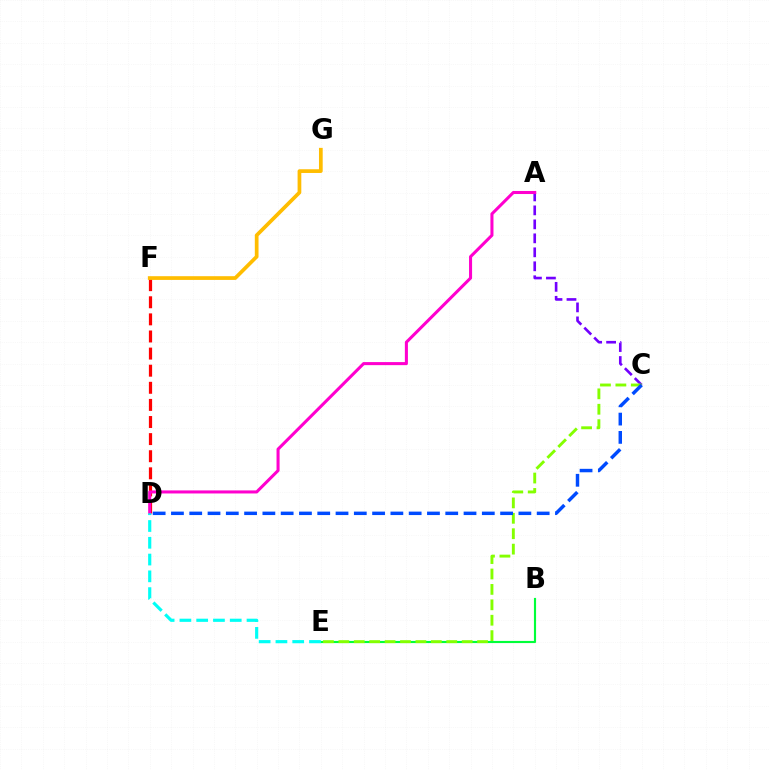{('D', 'F'): [{'color': '#ff0000', 'line_style': 'dashed', 'thickness': 2.32}], ('B', 'E'): [{'color': '#00ff39', 'line_style': 'solid', 'thickness': 1.55}], ('A', 'C'): [{'color': '#7200ff', 'line_style': 'dashed', 'thickness': 1.9}], ('C', 'E'): [{'color': '#84ff00', 'line_style': 'dashed', 'thickness': 2.09}], ('F', 'G'): [{'color': '#ffbd00', 'line_style': 'solid', 'thickness': 2.68}], ('A', 'D'): [{'color': '#ff00cf', 'line_style': 'solid', 'thickness': 2.2}], ('C', 'D'): [{'color': '#004bff', 'line_style': 'dashed', 'thickness': 2.48}], ('D', 'E'): [{'color': '#00fff6', 'line_style': 'dashed', 'thickness': 2.28}]}